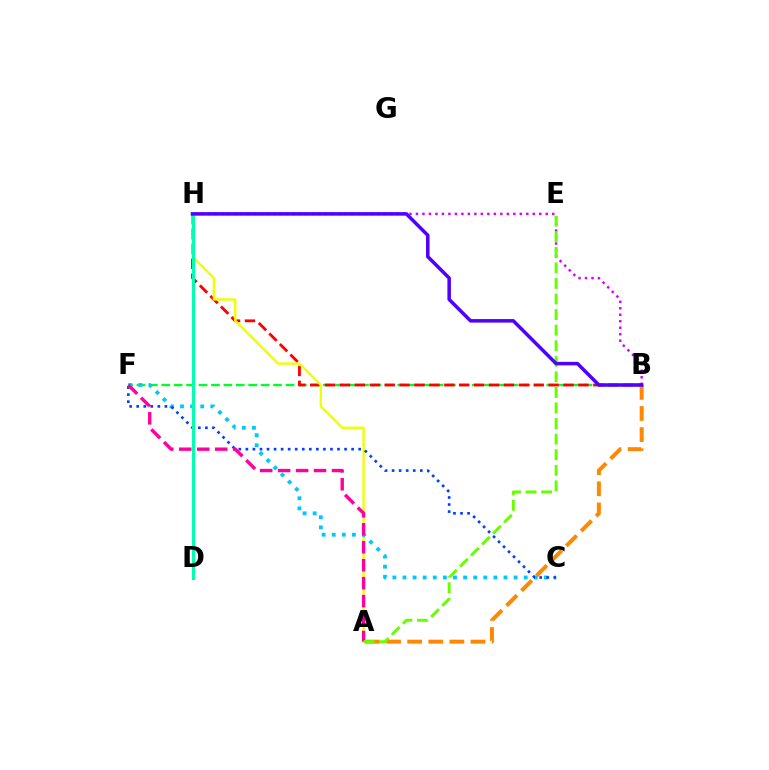{('B', 'F'): [{'color': '#00ff27', 'line_style': 'dashed', 'thickness': 1.69}], ('B', 'H'): [{'color': '#ff0000', 'line_style': 'dashed', 'thickness': 2.02}, {'color': '#d600ff', 'line_style': 'dotted', 'thickness': 1.76}, {'color': '#4f00ff', 'line_style': 'solid', 'thickness': 2.53}], ('A', 'H'): [{'color': '#eeff00', 'line_style': 'solid', 'thickness': 1.71}], ('C', 'F'): [{'color': '#00c7ff', 'line_style': 'dotted', 'thickness': 2.74}, {'color': '#003fff', 'line_style': 'dotted', 'thickness': 1.92}], ('A', 'F'): [{'color': '#ff00a0', 'line_style': 'dashed', 'thickness': 2.44}], ('A', 'B'): [{'color': '#ff8800', 'line_style': 'dashed', 'thickness': 2.87}], ('D', 'H'): [{'color': '#00ffaf', 'line_style': 'solid', 'thickness': 2.16}], ('A', 'E'): [{'color': '#66ff00', 'line_style': 'dashed', 'thickness': 2.12}]}